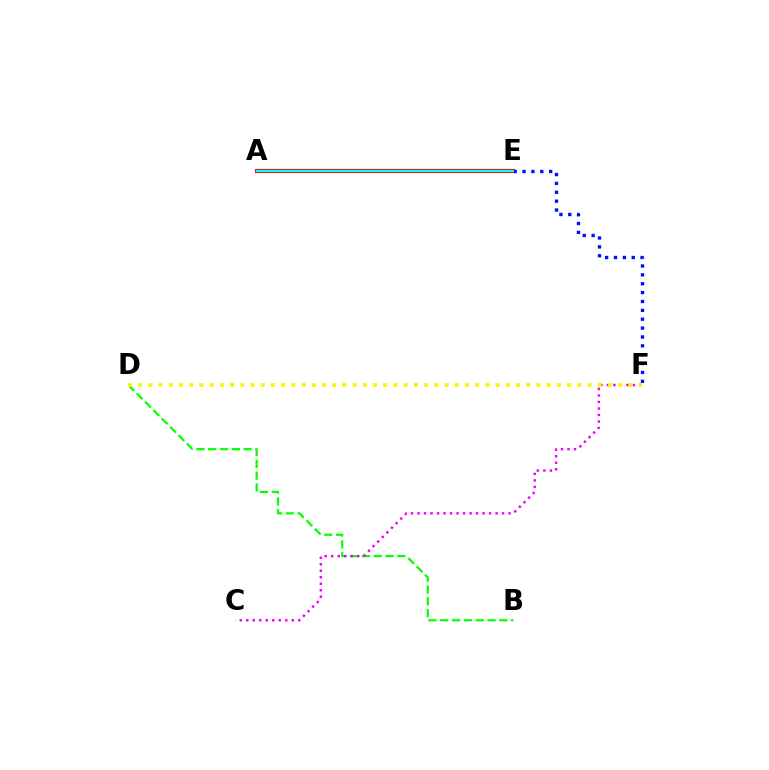{('A', 'E'): [{'color': '#ff0000', 'line_style': 'solid', 'thickness': 2.97}, {'color': '#00fff6', 'line_style': 'solid', 'thickness': 1.63}], ('E', 'F'): [{'color': '#0010ff', 'line_style': 'dotted', 'thickness': 2.41}], ('B', 'D'): [{'color': '#08ff00', 'line_style': 'dashed', 'thickness': 1.61}], ('C', 'F'): [{'color': '#ee00ff', 'line_style': 'dotted', 'thickness': 1.77}], ('D', 'F'): [{'color': '#fcf500', 'line_style': 'dotted', 'thickness': 2.78}]}